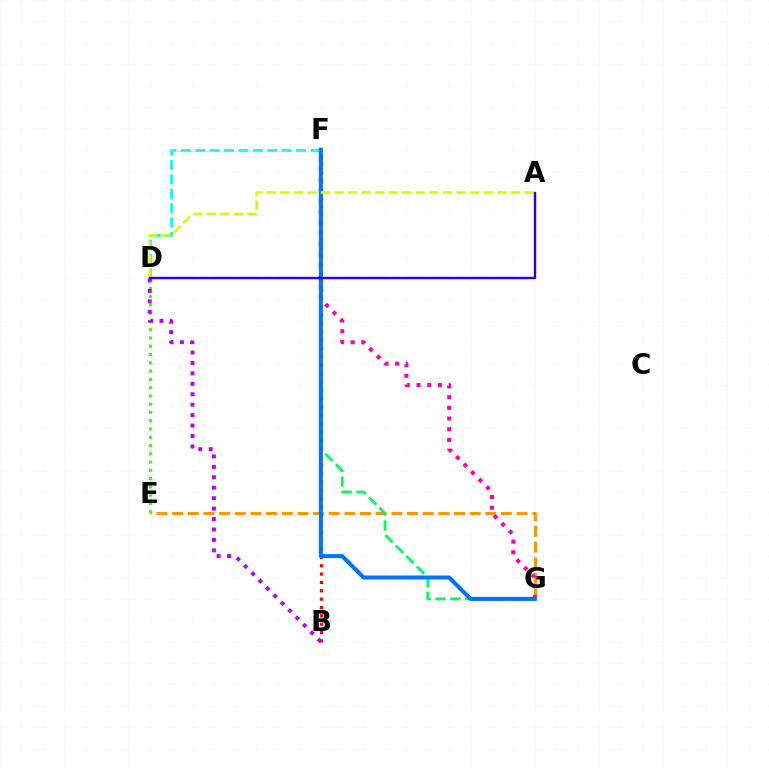{('E', 'G'): [{'color': '#ff9400', 'line_style': 'dashed', 'thickness': 2.13}], ('D', 'E'): [{'color': '#3dff00', 'line_style': 'dotted', 'thickness': 2.25}], ('B', 'F'): [{'color': '#ff0000', 'line_style': 'dotted', 'thickness': 2.27}], ('D', 'F'): [{'color': '#00fff6', 'line_style': 'dashed', 'thickness': 1.96}], ('F', 'G'): [{'color': '#00ff5c', 'line_style': 'dashed', 'thickness': 2.02}, {'color': '#ff00ac', 'line_style': 'dotted', 'thickness': 2.9}, {'color': '#0074ff', 'line_style': 'solid', 'thickness': 2.91}], ('B', 'D'): [{'color': '#b900ff', 'line_style': 'dotted', 'thickness': 2.84}], ('A', 'D'): [{'color': '#d1ff00', 'line_style': 'dashed', 'thickness': 1.84}, {'color': '#2500ff', 'line_style': 'solid', 'thickness': 1.73}]}